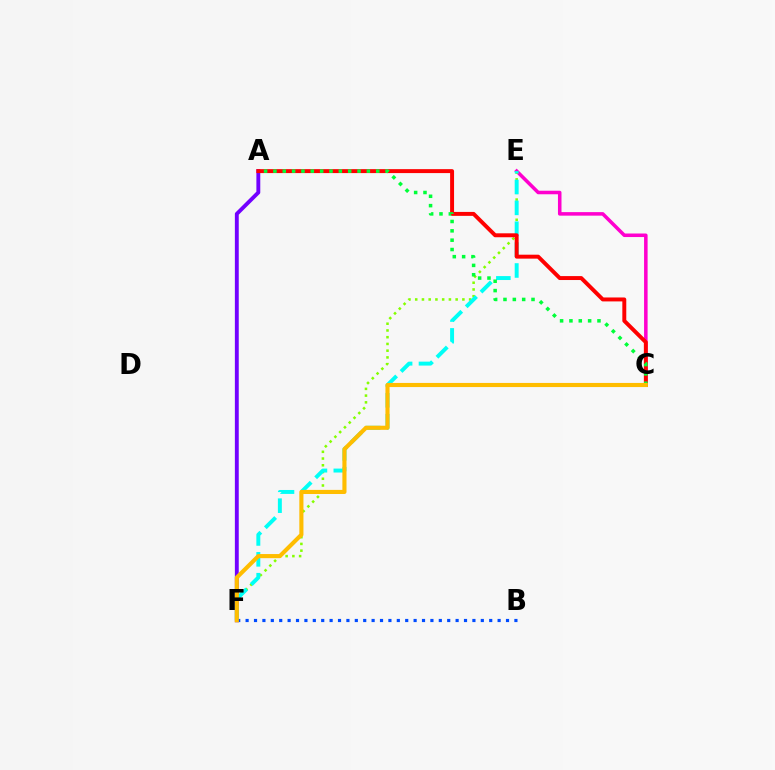{('A', 'F'): [{'color': '#7200ff', 'line_style': 'solid', 'thickness': 2.79}], ('C', 'E'): [{'color': '#ff00cf', 'line_style': 'solid', 'thickness': 2.55}], ('E', 'F'): [{'color': '#84ff00', 'line_style': 'dotted', 'thickness': 1.83}, {'color': '#00fff6', 'line_style': 'dashed', 'thickness': 2.84}], ('A', 'C'): [{'color': '#ff0000', 'line_style': 'solid', 'thickness': 2.84}, {'color': '#00ff39', 'line_style': 'dotted', 'thickness': 2.54}], ('B', 'F'): [{'color': '#004bff', 'line_style': 'dotted', 'thickness': 2.28}], ('C', 'F'): [{'color': '#ffbd00', 'line_style': 'solid', 'thickness': 2.96}]}